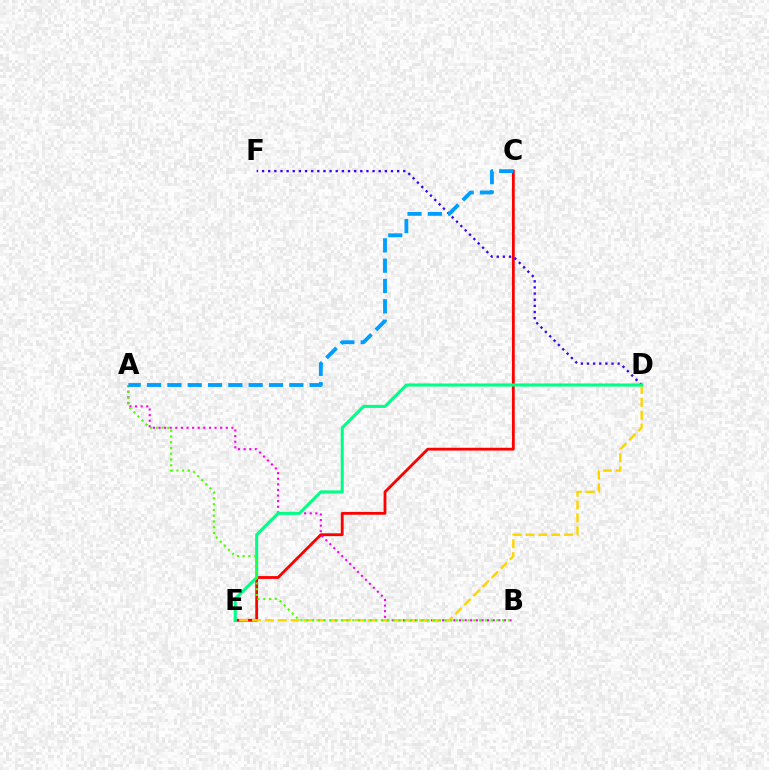{('C', 'E'): [{'color': '#ff0000', 'line_style': 'solid', 'thickness': 2.02}], ('A', 'B'): [{'color': '#ff00ed', 'line_style': 'dotted', 'thickness': 1.52}, {'color': '#4fff00', 'line_style': 'dotted', 'thickness': 1.57}], ('D', 'F'): [{'color': '#3700ff', 'line_style': 'dotted', 'thickness': 1.67}], ('D', 'E'): [{'color': '#ffd500', 'line_style': 'dashed', 'thickness': 1.75}, {'color': '#00ff86', 'line_style': 'solid', 'thickness': 2.21}], ('A', 'C'): [{'color': '#009eff', 'line_style': 'dashed', 'thickness': 2.76}]}